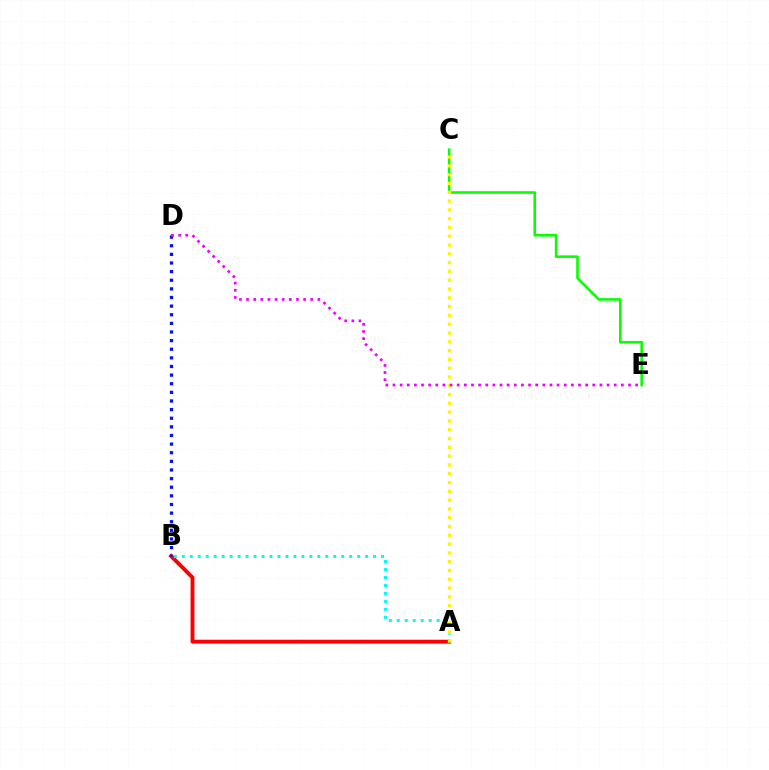{('A', 'B'): [{'color': '#ff0000', 'line_style': 'solid', 'thickness': 2.79}, {'color': '#00fff6', 'line_style': 'dotted', 'thickness': 2.17}], ('C', 'E'): [{'color': '#08ff00', 'line_style': 'solid', 'thickness': 1.86}], ('B', 'D'): [{'color': '#0010ff', 'line_style': 'dotted', 'thickness': 2.34}], ('A', 'C'): [{'color': '#fcf500', 'line_style': 'dotted', 'thickness': 2.39}], ('D', 'E'): [{'color': '#ee00ff', 'line_style': 'dotted', 'thickness': 1.94}]}